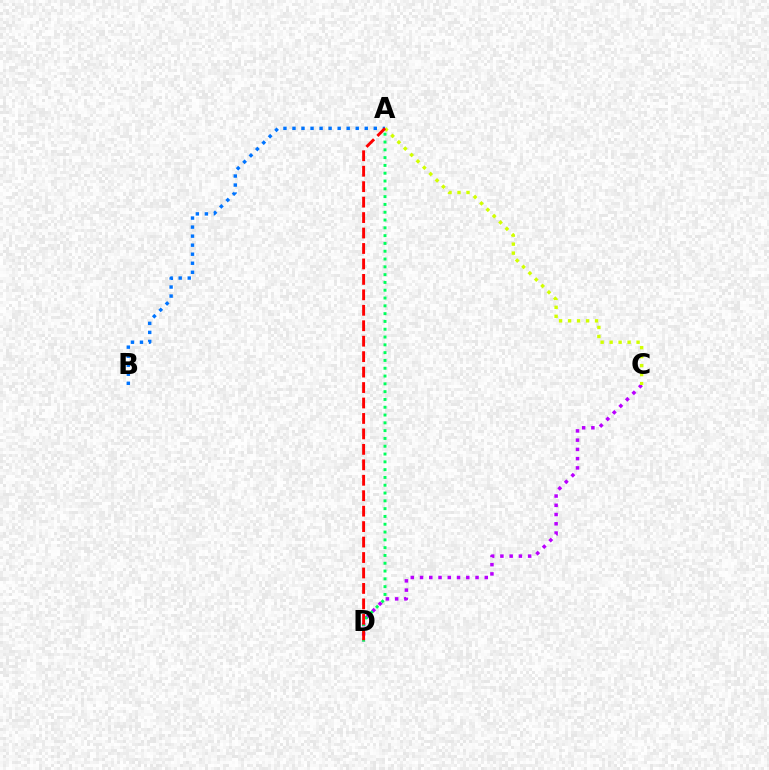{('C', 'D'): [{'color': '#b900ff', 'line_style': 'dotted', 'thickness': 2.51}], ('A', 'C'): [{'color': '#d1ff00', 'line_style': 'dotted', 'thickness': 2.44}], ('A', 'D'): [{'color': '#00ff5c', 'line_style': 'dotted', 'thickness': 2.12}, {'color': '#ff0000', 'line_style': 'dashed', 'thickness': 2.1}], ('A', 'B'): [{'color': '#0074ff', 'line_style': 'dotted', 'thickness': 2.46}]}